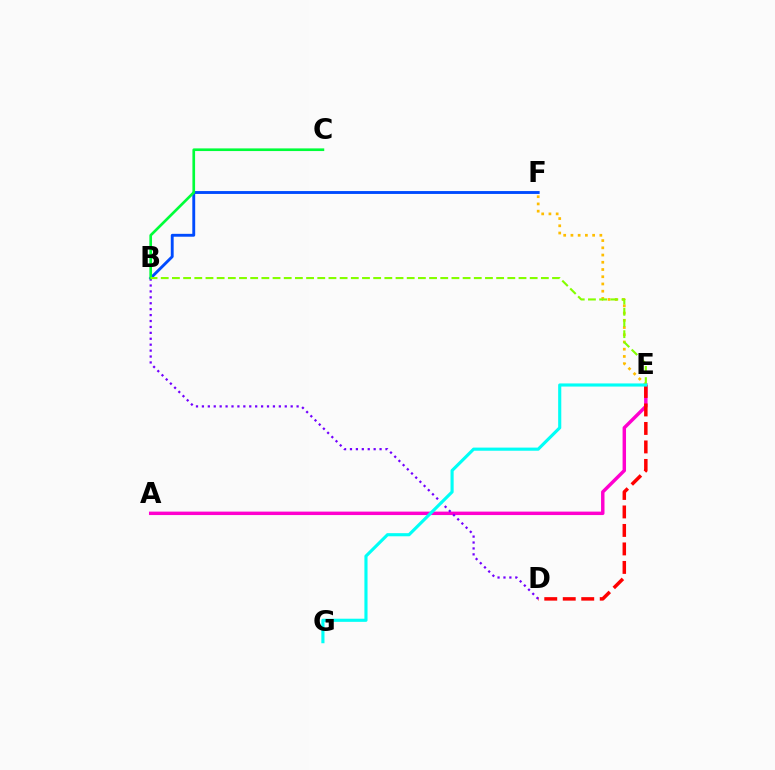{('A', 'E'): [{'color': '#ff00cf', 'line_style': 'solid', 'thickness': 2.48}], ('E', 'F'): [{'color': '#ffbd00', 'line_style': 'dotted', 'thickness': 1.96}], ('D', 'E'): [{'color': '#ff0000', 'line_style': 'dashed', 'thickness': 2.51}], ('B', 'F'): [{'color': '#004bff', 'line_style': 'solid', 'thickness': 2.07}], ('B', 'D'): [{'color': '#7200ff', 'line_style': 'dotted', 'thickness': 1.61}], ('B', 'C'): [{'color': '#00ff39', 'line_style': 'solid', 'thickness': 1.92}], ('B', 'E'): [{'color': '#84ff00', 'line_style': 'dashed', 'thickness': 1.52}], ('E', 'G'): [{'color': '#00fff6', 'line_style': 'solid', 'thickness': 2.25}]}